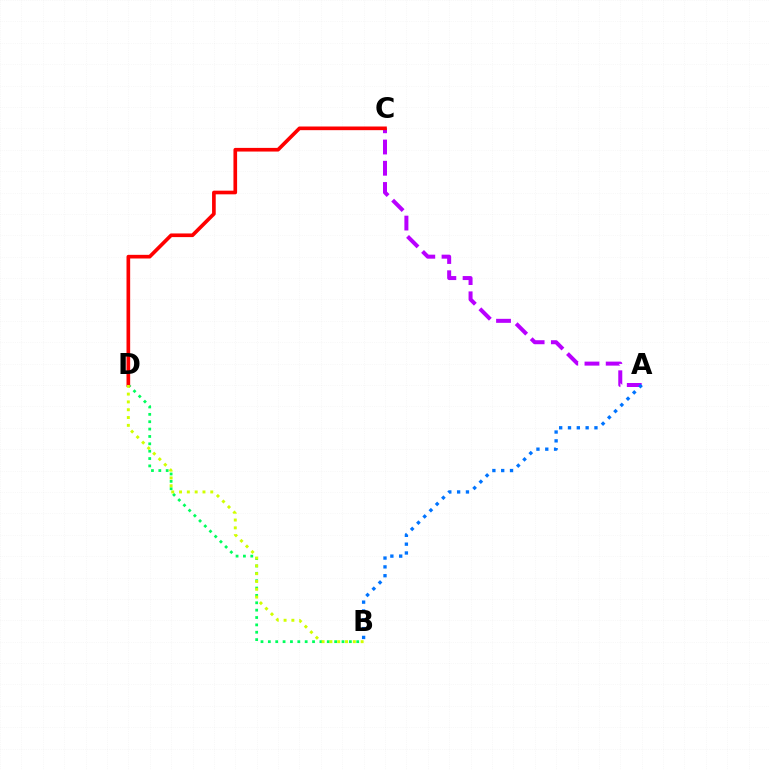{('B', 'D'): [{'color': '#00ff5c', 'line_style': 'dotted', 'thickness': 2.0}, {'color': '#d1ff00', 'line_style': 'dotted', 'thickness': 2.12}], ('A', 'C'): [{'color': '#b900ff', 'line_style': 'dashed', 'thickness': 2.88}], ('C', 'D'): [{'color': '#ff0000', 'line_style': 'solid', 'thickness': 2.63}], ('A', 'B'): [{'color': '#0074ff', 'line_style': 'dotted', 'thickness': 2.4}]}